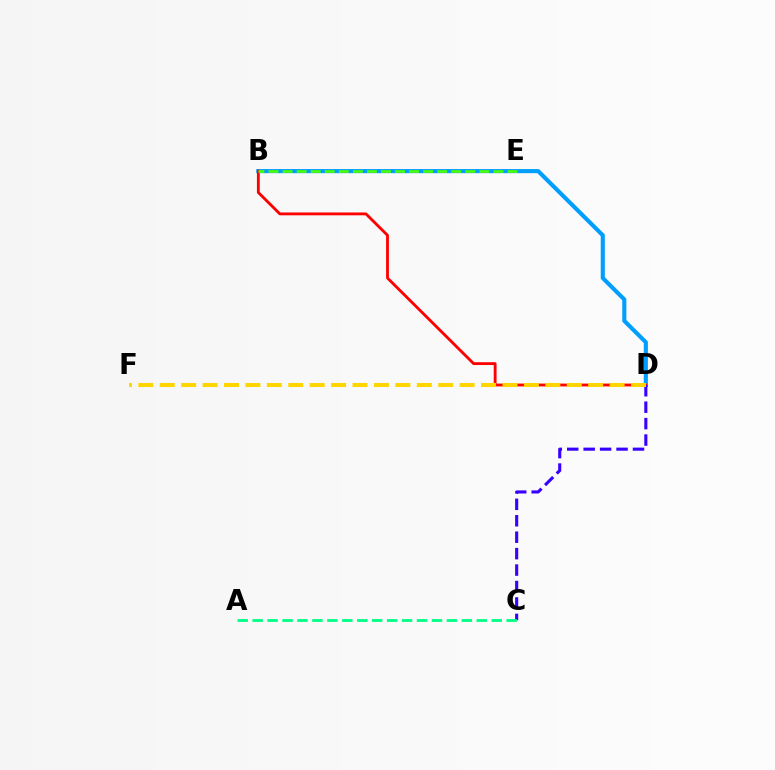{('B', 'E'): [{'color': '#ff00ed', 'line_style': 'solid', 'thickness': 1.83}, {'color': '#4fff00', 'line_style': 'dashed', 'thickness': 1.91}], ('B', 'D'): [{'color': '#009eff', 'line_style': 'solid', 'thickness': 2.95}, {'color': '#ff0000', 'line_style': 'solid', 'thickness': 2.04}], ('C', 'D'): [{'color': '#3700ff', 'line_style': 'dashed', 'thickness': 2.23}], ('A', 'C'): [{'color': '#00ff86', 'line_style': 'dashed', 'thickness': 2.03}], ('D', 'F'): [{'color': '#ffd500', 'line_style': 'dashed', 'thickness': 2.91}]}